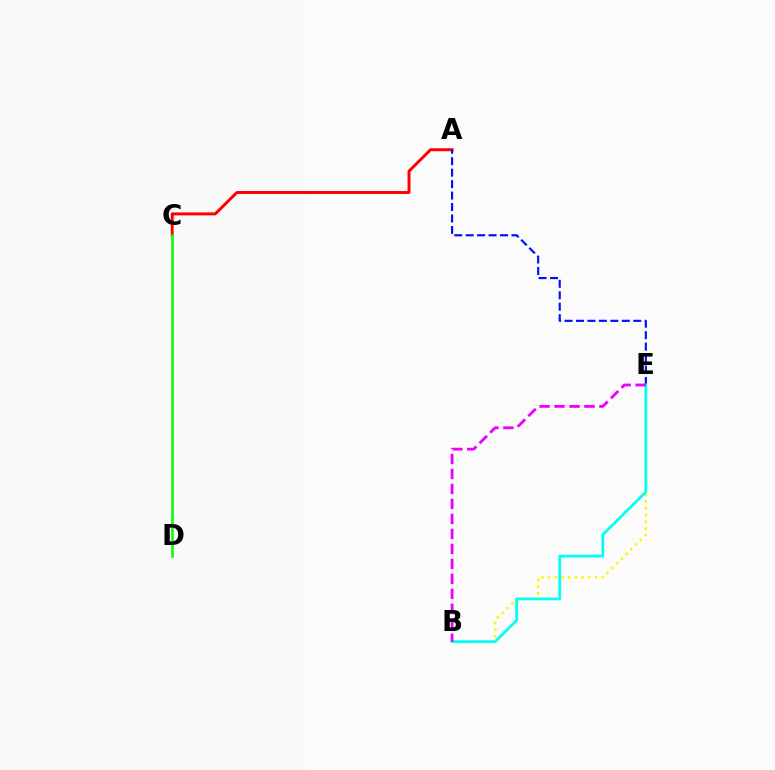{('B', 'E'): [{'color': '#fcf500', 'line_style': 'dotted', 'thickness': 1.82}, {'color': '#00fff6', 'line_style': 'solid', 'thickness': 1.98}, {'color': '#ee00ff', 'line_style': 'dashed', 'thickness': 2.04}], ('A', 'C'): [{'color': '#ff0000', 'line_style': 'solid', 'thickness': 2.13}], ('A', 'E'): [{'color': '#0010ff', 'line_style': 'dashed', 'thickness': 1.56}], ('C', 'D'): [{'color': '#08ff00', 'line_style': 'solid', 'thickness': 1.87}]}